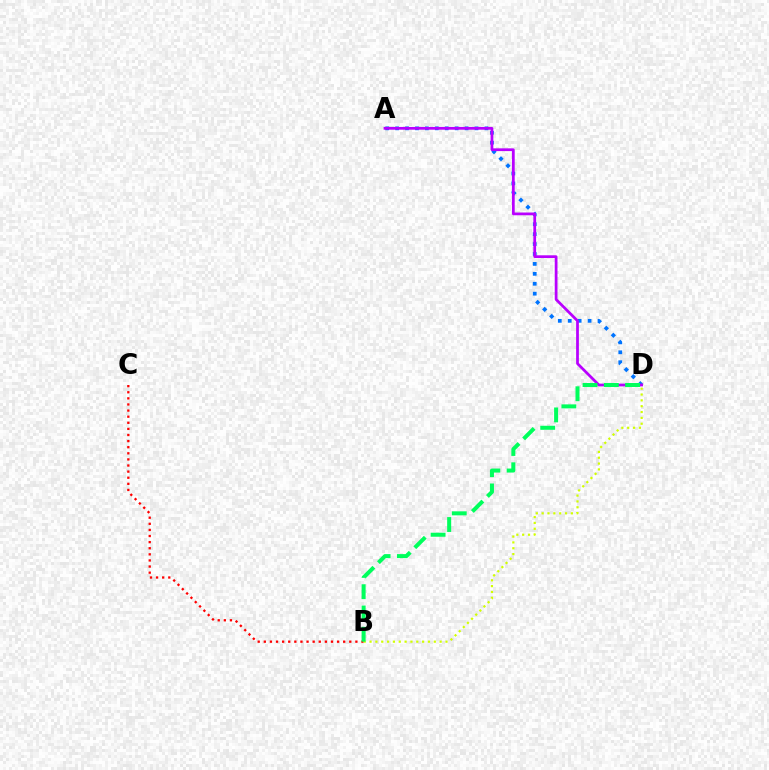{('A', 'D'): [{'color': '#0074ff', 'line_style': 'dotted', 'thickness': 2.7}, {'color': '#b900ff', 'line_style': 'solid', 'thickness': 1.98}], ('B', 'C'): [{'color': '#ff0000', 'line_style': 'dotted', 'thickness': 1.66}], ('B', 'D'): [{'color': '#d1ff00', 'line_style': 'dotted', 'thickness': 1.59}, {'color': '#00ff5c', 'line_style': 'dashed', 'thickness': 2.89}]}